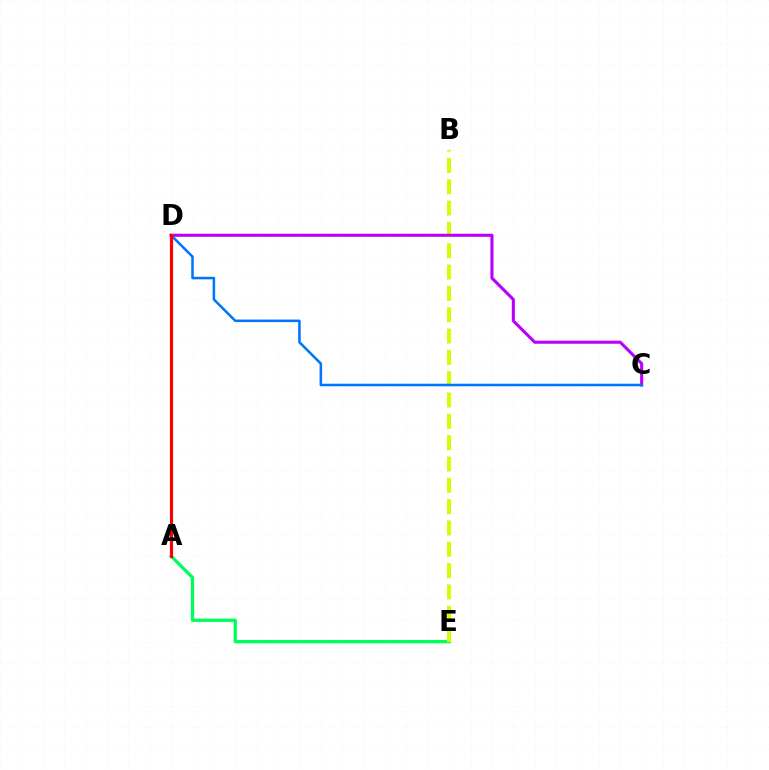{('A', 'E'): [{'color': '#00ff5c', 'line_style': 'solid', 'thickness': 2.38}], ('B', 'E'): [{'color': '#d1ff00', 'line_style': 'dashed', 'thickness': 2.9}], ('C', 'D'): [{'color': '#b900ff', 'line_style': 'solid', 'thickness': 2.22}, {'color': '#0074ff', 'line_style': 'solid', 'thickness': 1.83}], ('A', 'D'): [{'color': '#ff0000', 'line_style': 'solid', 'thickness': 2.27}]}